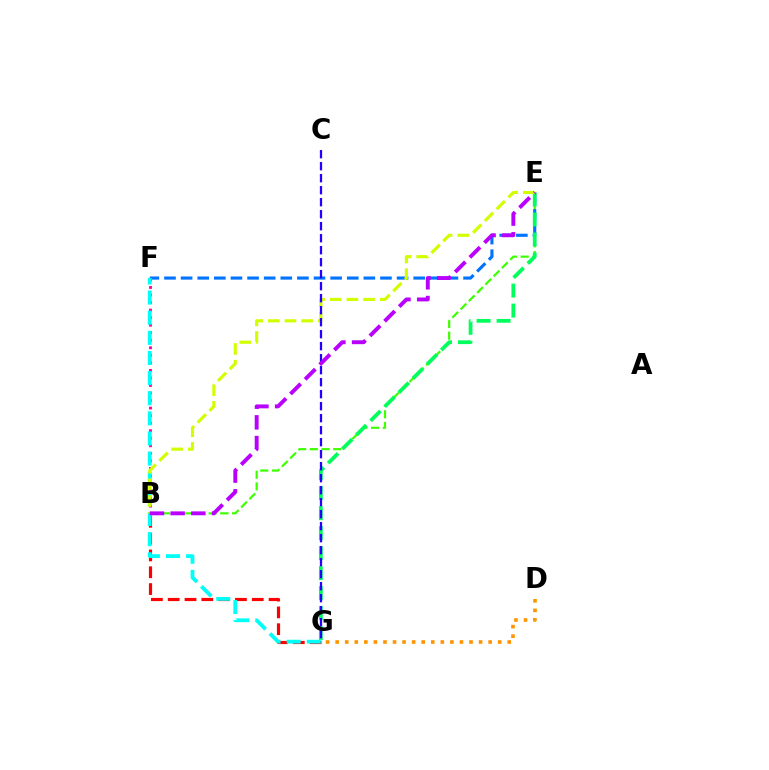{('B', 'G'): [{'color': '#ff0000', 'line_style': 'dashed', 'thickness': 2.28}], ('D', 'G'): [{'color': '#ff9400', 'line_style': 'dotted', 'thickness': 2.6}], ('B', 'F'): [{'color': '#ff00ac', 'line_style': 'dotted', 'thickness': 2.05}], ('B', 'E'): [{'color': '#3dff00', 'line_style': 'dashed', 'thickness': 1.59}, {'color': '#d1ff00', 'line_style': 'dashed', 'thickness': 2.26}, {'color': '#b900ff', 'line_style': 'dashed', 'thickness': 2.81}], ('E', 'F'): [{'color': '#0074ff', 'line_style': 'dashed', 'thickness': 2.26}], ('E', 'G'): [{'color': '#00ff5c', 'line_style': 'dashed', 'thickness': 2.72}], ('F', 'G'): [{'color': '#00fff6', 'line_style': 'dashed', 'thickness': 2.73}], ('C', 'G'): [{'color': '#2500ff', 'line_style': 'dashed', 'thickness': 1.63}]}